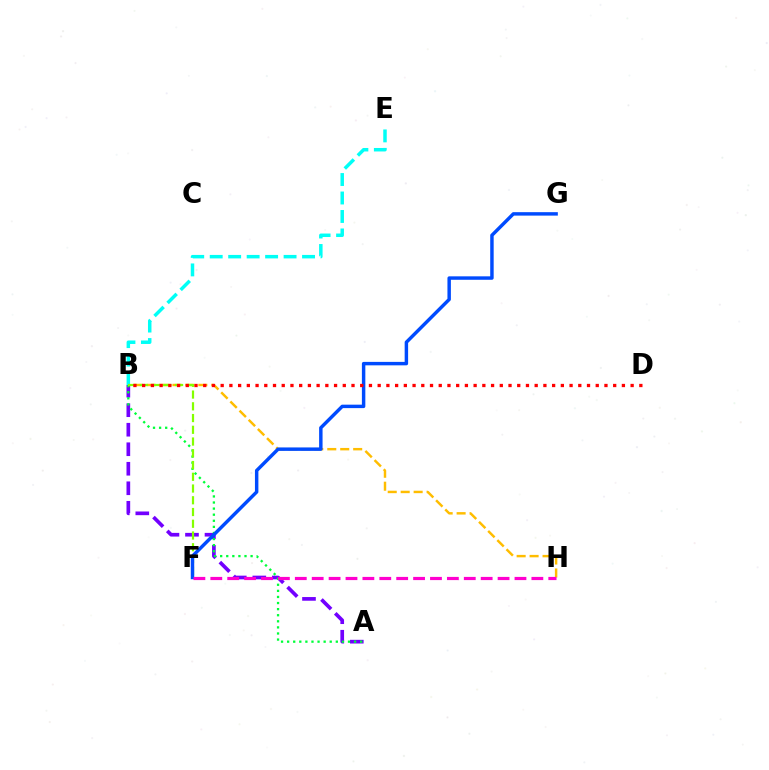{('B', 'H'): [{'color': '#ffbd00', 'line_style': 'dashed', 'thickness': 1.76}], ('B', 'E'): [{'color': '#00fff6', 'line_style': 'dashed', 'thickness': 2.51}], ('A', 'B'): [{'color': '#7200ff', 'line_style': 'dashed', 'thickness': 2.65}, {'color': '#00ff39', 'line_style': 'dotted', 'thickness': 1.65}], ('B', 'F'): [{'color': '#84ff00', 'line_style': 'dashed', 'thickness': 1.6}], ('F', 'G'): [{'color': '#004bff', 'line_style': 'solid', 'thickness': 2.48}], ('F', 'H'): [{'color': '#ff00cf', 'line_style': 'dashed', 'thickness': 2.3}], ('B', 'D'): [{'color': '#ff0000', 'line_style': 'dotted', 'thickness': 2.37}]}